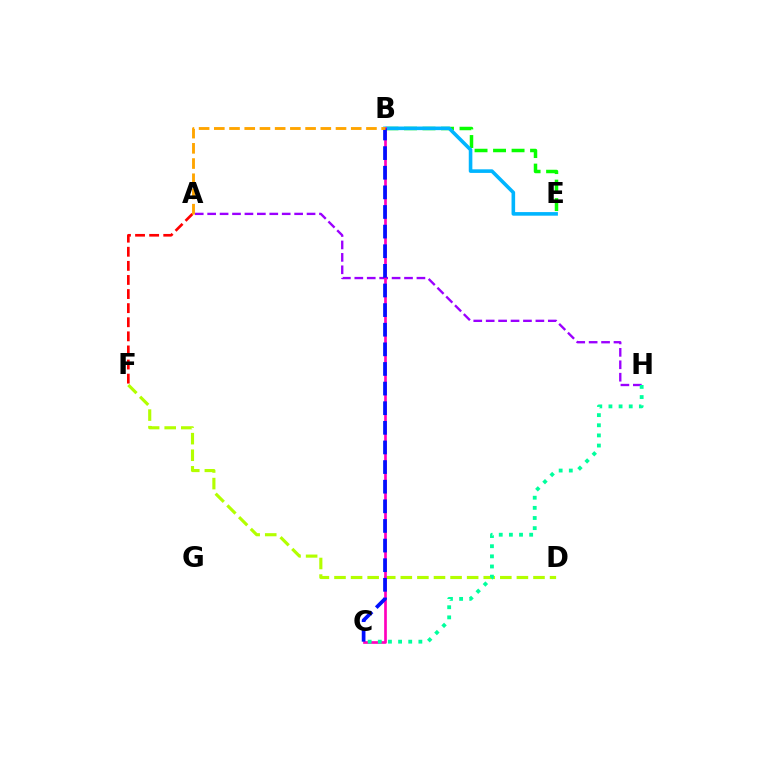{('B', 'E'): [{'color': '#08ff00', 'line_style': 'dashed', 'thickness': 2.51}, {'color': '#00b5ff', 'line_style': 'solid', 'thickness': 2.59}], ('A', 'H'): [{'color': '#9b00ff', 'line_style': 'dashed', 'thickness': 1.69}], ('D', 'F'): [{'color': '#b3ff00', 'line_style': 'dashed', 'thickness': 2.25}], ('B', 'C'): [{'color': '#ff00bd', 'line_style': 'solid', 'thickness': 1.94}, {'color': '#0010ff', 'line_style': 'dashed', 'thickness': 2.67}], ('A', 'F'): [{'color': '#ff0000', 'line_style': 'dashed', 'thickness': 1.92}], ('C', 'H'): [{'color': '#00ff9d', 'line_style': 'dotted', 'thickness': 2.76}], ('A', 'B'): [{'color': '#ffa500', 'line_style': 'dashed', 'thickness': 2.07}]}